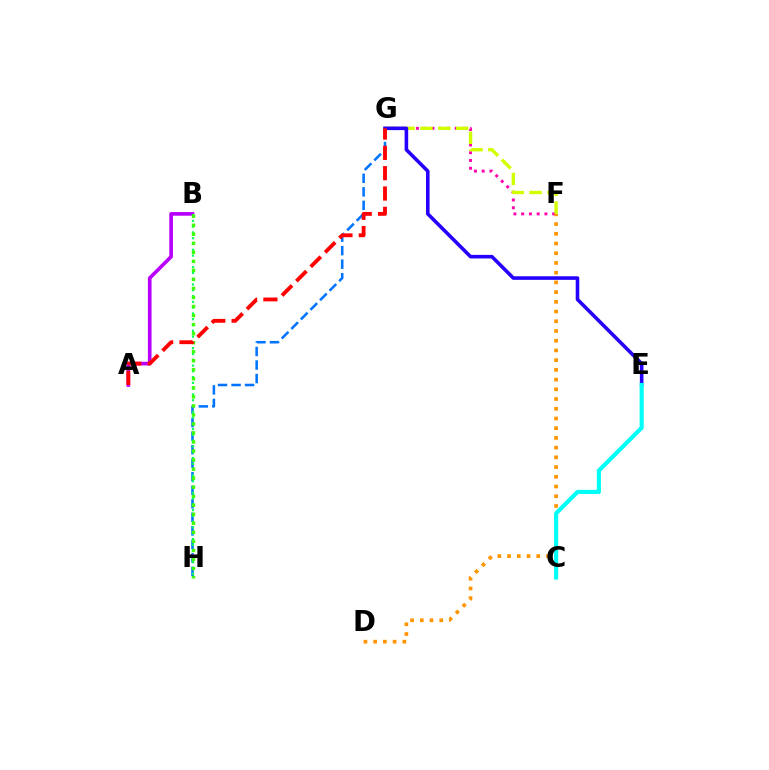{('F', 'G'): [{'color': '#ff00ac', 'line_style': 'dotted', 'thickness': 2.11}, {'color': '#d1ff00', 'line_style': 'dashed', 'thickness': 2.43}], ('A', 'B'): [{'color': '#b900ff', 'line_style': 'solid', 'thickness': 2.63}], ('G', 'H'): [{'color': '#0074ff', 'line_style': 'dashed', 'thickness': 1.84}], ('B', 'H'): [{'color': '#00ff5c', 'line_style': 'dotted', 'thickness': 1.57}, {'color': '#3dff00', 'line_style': 'dotted', 'thickness': 2.45}], ('E', 'G'): [{'color': '#2500ff', 'line_style': 'solid', 'thickness': 2.58}], ('D', 'F'): [{'color': '#ff9400', 'line_style': 'dotted', 'thickness': 2.64}], ('A', 'G'): [{'color': '#ff0000', 'line_style': 'dashed', 'thickness': 2.76}], ('C', 'E'): [{'color': '#00fff6', 'line_style': 'solid', 'thickness': 2.98}]}